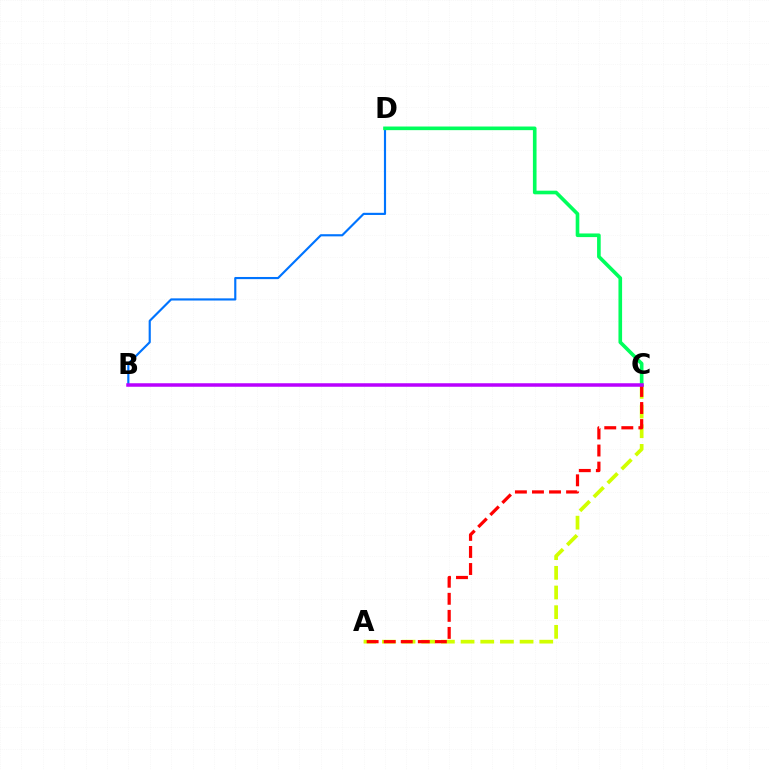{('A', 'C'): [{'color': '#d1ff00', 'line_style': 'dashed', 'thickness': 2.67}, {'color': '#ff0000', 'line_style': 'dashed', 'thickness': 2.32}], ('B', 'D'): [{'color': '#0074ff', 'line_style': 'solid', 'thickness': 1.55}], ('C', 'D'): [{'color': '#00ff5c', 'line_style': 'solid', 'thickness': 2.61}], ('B', 'C'): [{'color': '#b900ff', 'line_style': 'solid', 'thickness': 2.52}]}